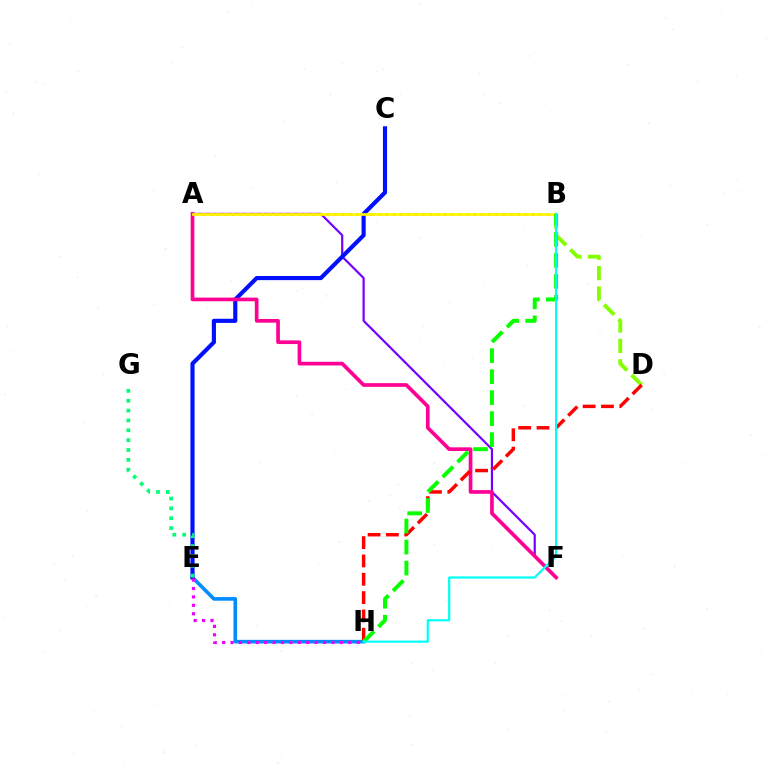{('A', 'F'): [{'color': '#7200ff', 'line_style': 'solid', 'thickness': 1.57}, {'color': '#ff0094', 'line_style': 'solid', 'thickness': 2.65}], ('A', 'B'): [{'color': '#ff7c00', 'line_style': 'dotted', 'thickness': 1.99}, {'color': '#fcf500', 'line_style': 'solid', 'thickness': 1.96}], ('E', 'H'): [{'color': '#008cff', 'line_style': 'solid', 'thickness': 2.6}, {'color': '#ee00ff', 'line_style': 'dotted', 'thickness': 2.29}], ('B', 'D'): [{'color': '#84ff00', 'line_style': 'dashed', 'thickness': 2.77}], ('C', 'E'): [{'color': '#0010ff', 'line_style': 'solid', 'thickness': 2.98}], ('E', 'G'): [{'color': '#00ff74', 'line_style': 'dotted', 'thickness': 2.68}], ('D', 'H'): [{'color': '#ff0000', 'line_style': 'dashed', 'thickness': 2.49}], ('B', 'H'): [{'color': '#08ff00', 'line_style': 'dashed', 'thickness': 2.85}, {'color': '#00fff6', 'line_style': 'solid', 'thickness': 1.59}]}